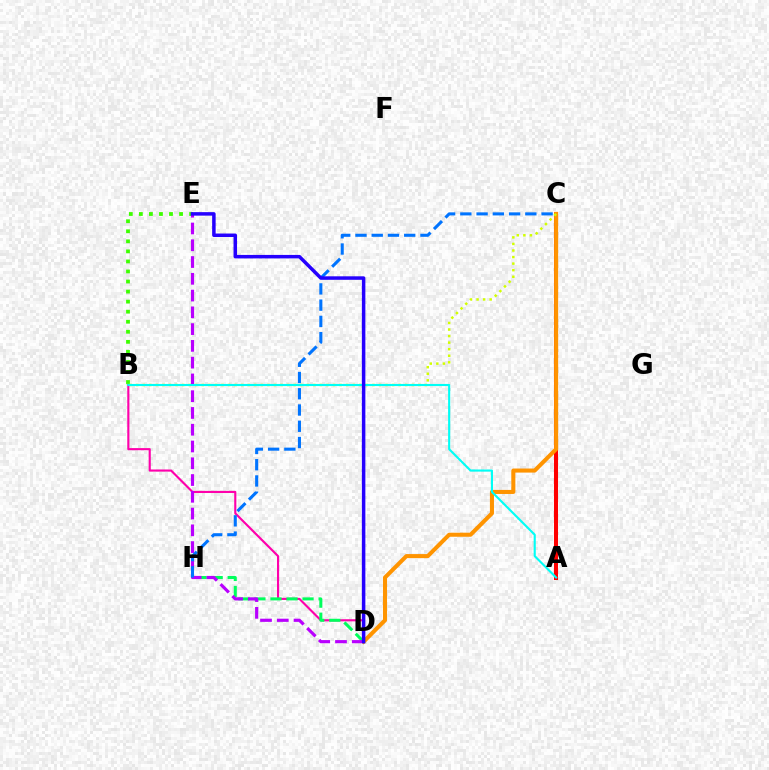{('B', 'D'): [{'color': '#ff00ac', 'line_style': 'solid', 'thickness': 1.53}], ('B', 'E'): [{'color': '#3dff00', 'line_style': 'dotted', 'thickness': 2.73}], ('A', 'C'): [{'color': '#ff0000', 'line_style': 'solid', 'thickness': 2.9}], ('C', 'D'): [{'color': '#ff9400', 'line_style': 'solid', 'thickness': 2.92}], ('D', 'H'): [{'color': '#00ff5c', 'line_style': 'dashed', 'thickness': 2.18}], ('B', 'C'): [{'color': '#d1ff00', 'line_style': 'dotted', 'thickness': 1.78}], ('D', 'E'): [{'color': '#b900ff', 'line_style': 'dashed', 'thickness': 2.28}, {'color': '#2500ff', 'line_style': 'solid', 'thickness': 2.52}], ('A', 'B'): [{'color': '#00fff6', 'line_style': 'solid', 'thickness': 1.52}], ('C', 'H'): [{'color': '#0074ff', 'line_style': 'dashed', 'thickness': 2.21}]}